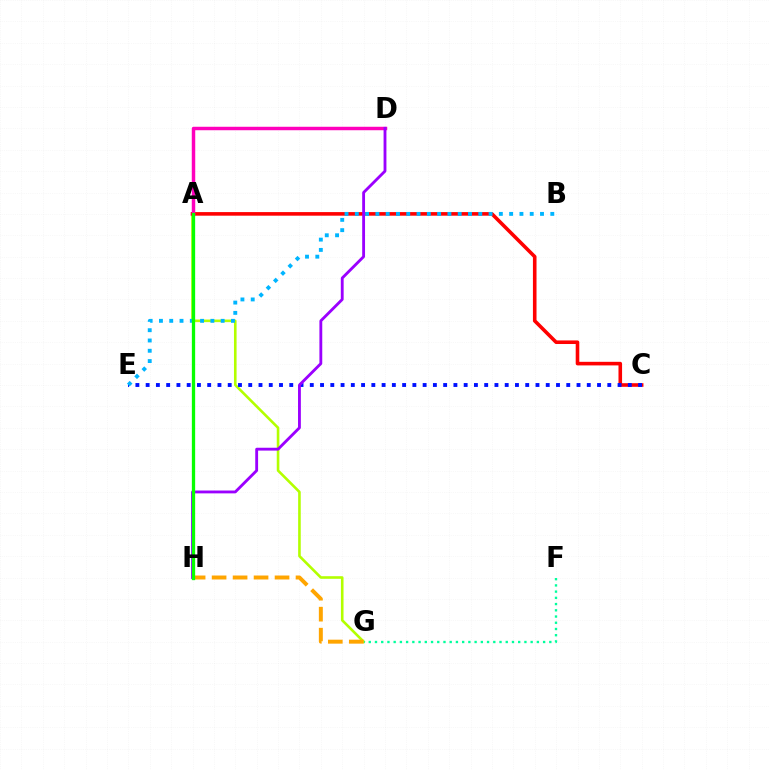{('A', 'G'): [{'color': '#b3ff00', 'line_style': 'solid', 'thickness': 1.88}], ('A', 'C'): [{'color': '#ff0000', 'line_style': 'solid', 'thickness': 2.58}], ('C', 'E'): [{'color': '#0010ff', 'line_style': 'dotted', 'thickness': 2.79}], ('A', 'D'): [{'color': '#ff00bd', 'line_style': 'solid', 'thickness': 2.49}], ('D', 'H'): [{'color': '#9b00ff', 'line_style': 'solid', 'thickness': 2.05}], ('B', 'E'): [{'color': '#00b5ff', 'line_style': 'dotted', 'thickness': 2.8}], ('F', 'G'): [{'color': '#00ff9d', 'line_style': 'dotted', 'thickness': 1.69}], ('G', 'H'): [{'color': '#ffa500', 'line_style': 'dashed', 'thickness': 2.85}], ('A', 'H'): [{'color': '#08ff00', 'line_style': 'solid', 'thickness': 2.37}]}